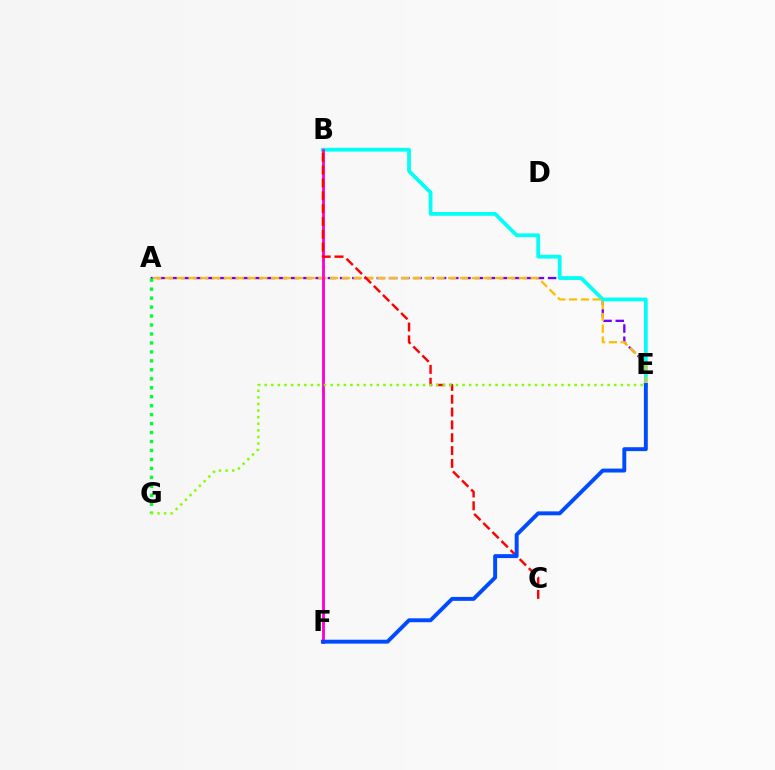{('A', 'E'): [{'color': '#7200ff', 'line_style': 'dashed', 'thickness': 1.66}, {'color': '#ffbd00', 'line_style': 'dashed', 'thickness': 1.6}], ('B', 'E'): [{'color': '#00fff6', 'line_style': 'solid', 'thickness': 2.71}], ('B', 'F'): [{'color': '#ff00cf', 'line_style': 'solid', 'thickness': 2.05}], ('A', 'G'): [{'color': '#00ff39', 'line_style': 'dotted', 'thickness': 2.44}], ('B', 'C'): [{'color': '#ff0000', 'line_style': 'dashed', 'thickness': 1.74}], ('E', 'G'): [{'color': '#84ff00', 'line_style': 'dotted', 'thickness': 1.79}], ('E', 'F'): [{'color': '#004bff', 'line_style': 'solid', 'thickness': 2.82}]}